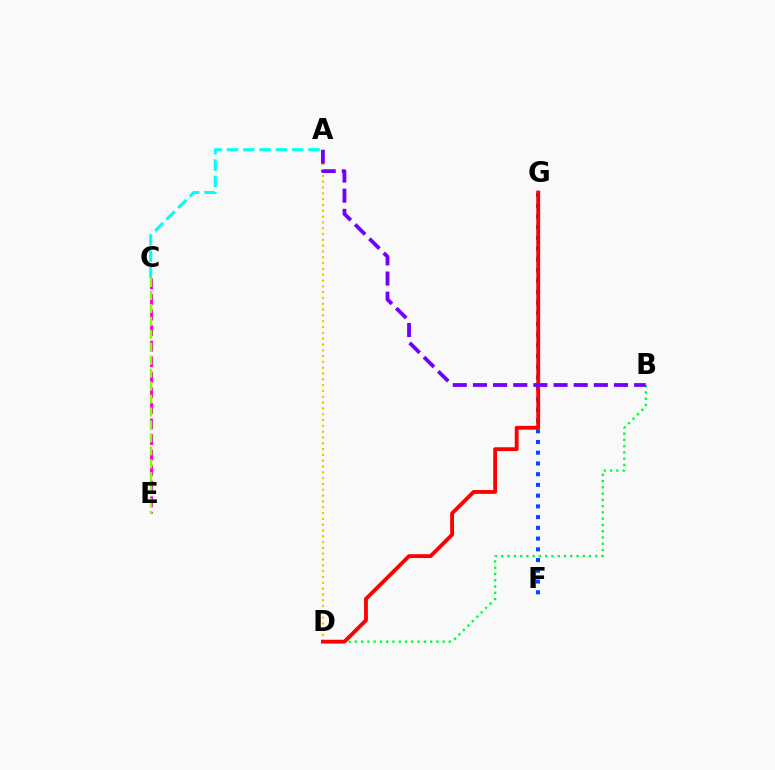{('C', 'E'): [{'color': '#ff00cf', 'line_style': 'dashed', 'thickness': 2.11}, {'color': '#84ff00', 'line_style': 'dashed', 'thickness': 1.76}], ('F', 'G'): [{'color': '#004bff', 'line_style': 'dotted', 'thickness': 2.92}], ('B', 'D'): [{'color': '#00ff39', 'line_style': 'dotted', 'thickness': 1.7}], ('A', 'D'): [{'color': '#ffbd00', 'line_style': 'dotted', 'thickness': 1.58}], ('A', 'C'): [{'color': '#00fff6', 'line_style': 'dashed', 'thickness': 2.21}], ('D', 'G'): [{'color': '#ff0000', 'line_style': 'solid', 'thickness': 2.76}], ('A', 'B'): [{'color': '#7200ff', 'line_style': 'dashed', 'thickness': 2.74}]}